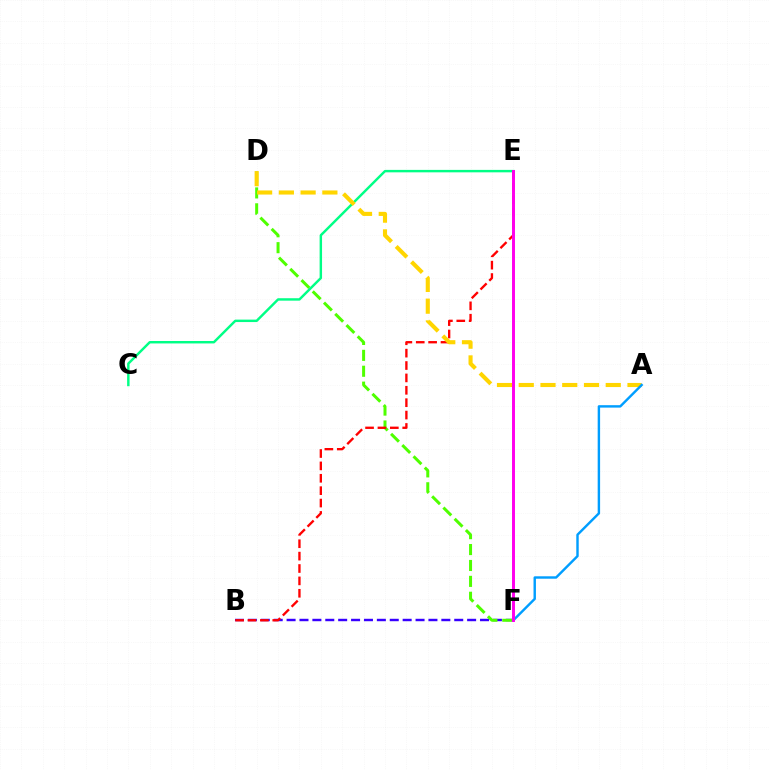{('B', 'F'): [{'color': '#3700ff', 'line_style': 'dashed', 'thickness': 1.75}], ('D', 'F'): [{'color': '#4fff00', 'line_style': 'dashed', 'thickness': 2.16}], ('B', 'E'): [{'color': '#ff0000', 'line_style': 'dashed', 'thickness': 1.68}], ('C', 'E'): [{'color': '#00ff86', 'line_style': 'solid', 'thickness': 1.76}], ('A', 'D'): [{'color': '#ffd500', 'line_style': 'dashed', 'thickness': 2.95}], ('A', 'F'): [{'color': '#009eff', 'line_style': 'solid', 'thickness': 1.74}], ('E', 'F'): [{'color': '#ff00ed', 'line_style': 'solid', 'thickness': 2.13}]}